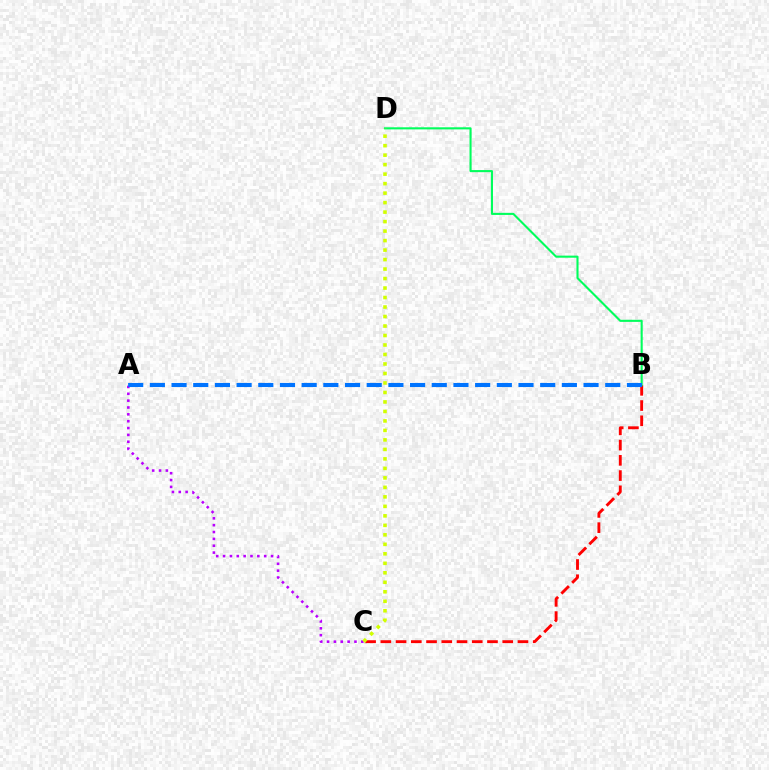{('A', 'C'): [{'color': '#b900ff', 'line_style': 'dotted', 'thickness': 1.86}], ('B', 'C'): [{'color': '#ff0000', 'line_style': 'dashed', 'thickness': 2.07}], ('B', 'D'): [{'color': '#00ff5c', 'line_style': 'solid', 'thickness': 1.51}], ('A', 'B'): [{'color': '#0074ff', 'line_style': 'dashed', 'thickness': 2.95}], ('C', 'D'): [{'color': '#d1ff00', 'line_style': 'dotted', 'thickness': 2.58}]}